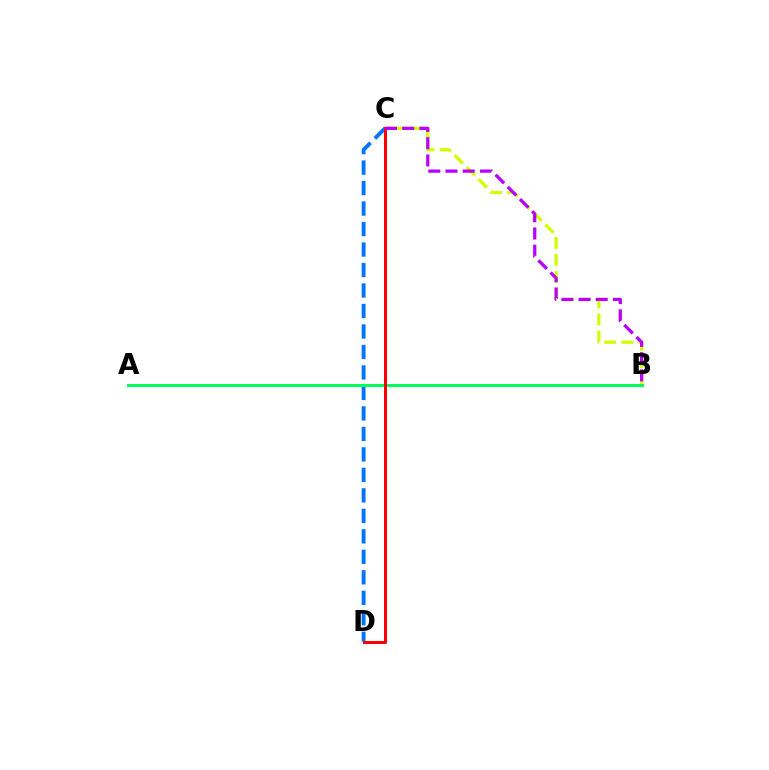{('B', 'C'): [{'color': '#d1ff00', 'line_style': 'dashed', 'thickness': 2.32}, {'color': '#b900ff', 'line_style': 'dashed', 'thickness': 2.34}], ('C', 'D'): [{'color': '#0074ff', 'line_style': 'dashed', 'thickness': 2.78}, {'color': '#ff0000', 'line_style': 'solid', 'thickness': 2.17}], ('A', 'B'): [{'color': '#00ff5c', 'line_style': 'solid', 'thickness': 2.17}]}